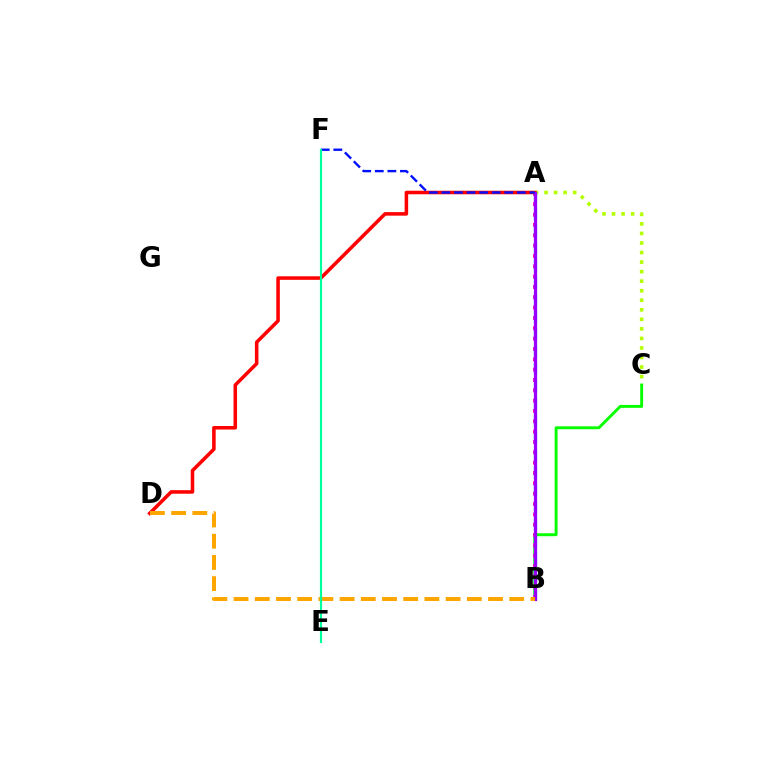{('A', 'C'): [{'color': '#b3ff00', 'line_style': 'dotted', 'thickness': 2.59}], ('B', 'C'): [{'color': '#08ff00', 'line_style': 'solid', 'thickness': 2.11}], ('A', 'B'): [{'color': '#ff00bd', 'line_style': 'dotted', 'thickness': 2.81}, {'color': '#00b5ff', 'line_style': 'dashed', 'thickness': 2.35}, {'color': '#9b00ff', 'line_style': 'solid', 'thickness': 2.31}], ('A', 'D'): [{'color': '#ff0000', 'line_style': 'solid', 'thickness': 2.55}], ('A', 'F'): [{'color': '#0010ff', 'line_style': 'dashed', 'thickness': 1.71}], ('B', 'D'): [{'color': '#ffa500', 'line_style': 'dashed', 'thickness': 2.88}], ('E', 'F'): [{'color': '#00ff9d', 'line_style': 'solid', 'thickness': 1.57}]}